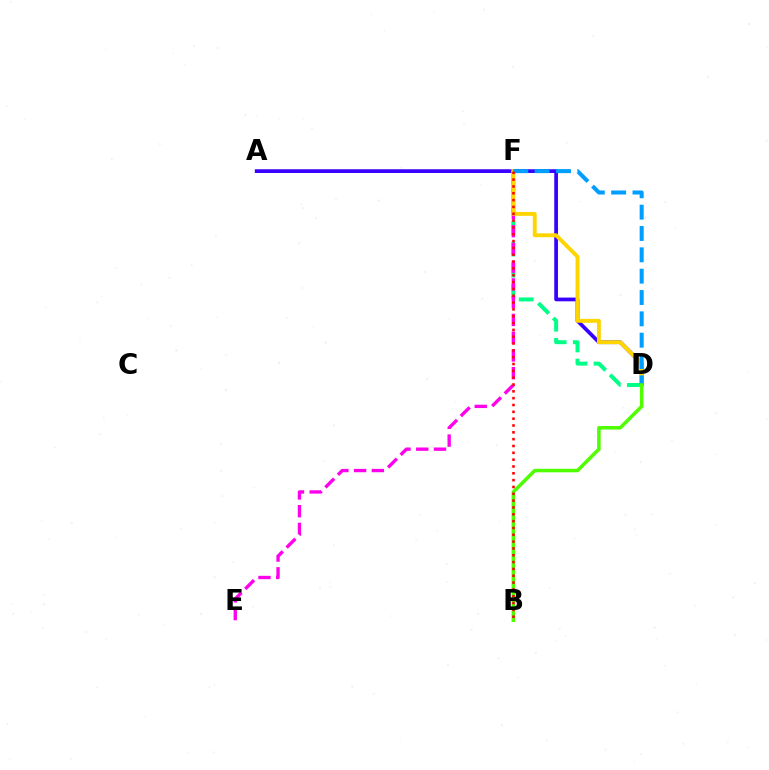{('A', 'D'): [{'color': '#3700ff', 'line_style': 'solid', 'thickness': 2.68}], ('D', 'F'): [{'color': '#00ff86', 'line_style': 'dashed', 'thickness': 2.86}, {'color': '#ffd500', 'line_style': 'solid', 'thickness': 2.8}, {'color': '#009eff', 'line_style': 'dashed', 'thickness': 2.9}], ('E', 'F'): [{'color': '#ff00ed', 'line_style': 'dashed', 'thickness': 2.41}], ('B', 'D'): [{'color': '#4fff00', 'line_style': 'solid', 'thickness': 2.53}], ('B', 'F'): [{'color': '#ff0000', 'line_style': 'dotted', 'thickness': 1.86}]}